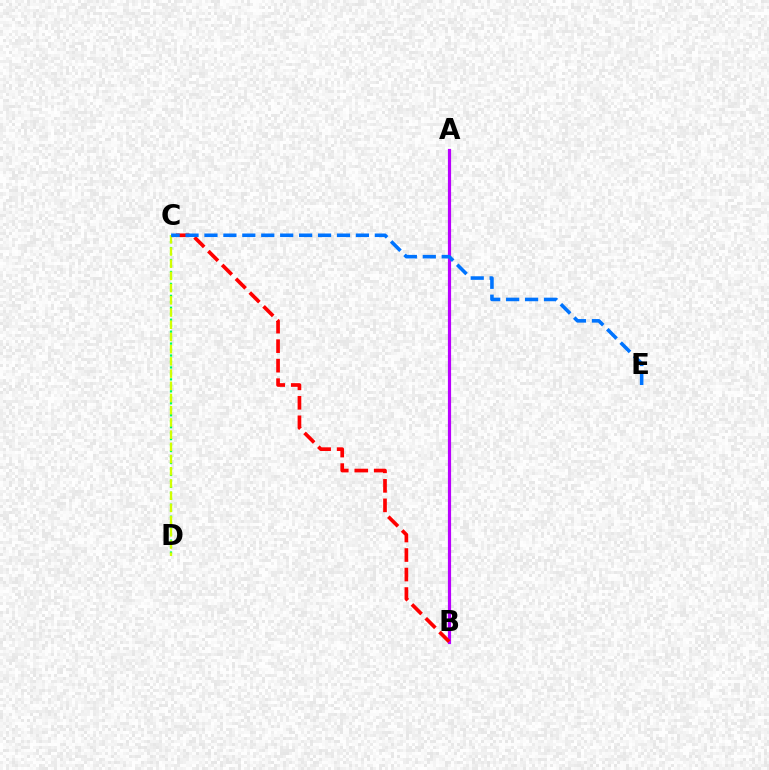{('C', 'D'): [{'color': '#00ff5c', 'line_style': 'dotted', 'thickness': 1.62}, {'color': '#d1ff00', 'line_style': 'dashed', 'thickness': 1.66}], ('A', 'B'): [{'color': '#b900ff', 'line_style': 'solid', 'thickness': 2.29}], ('B', 'C'): [{'color': '#ff0000', 'line_style': 'dashed', 'thickness': 2.65}], ('C', 'E'): [{'color': '#0074ff', 'line_style': 'dashed', 'thickness': 2.57}]}